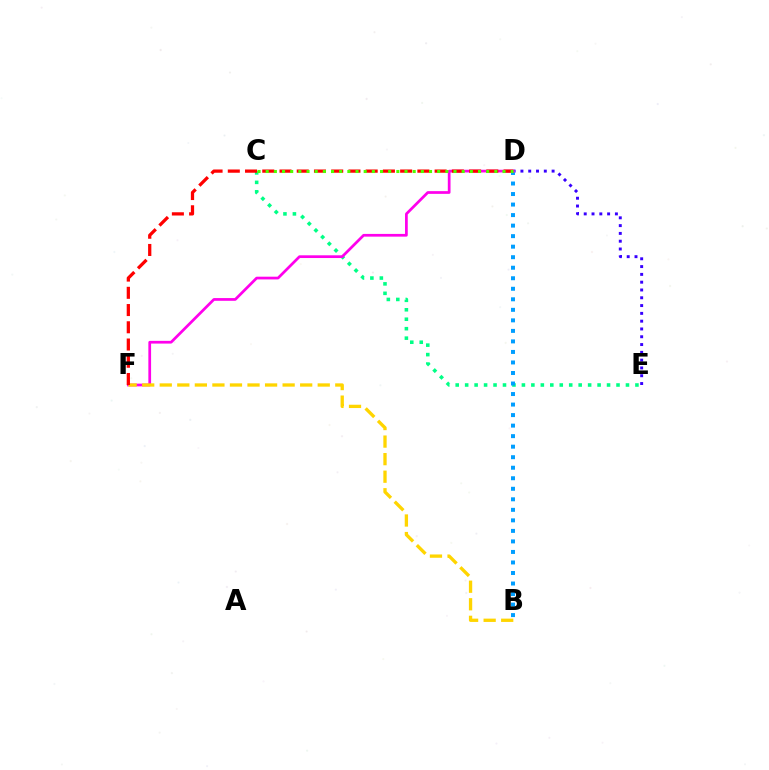{('D', 'E'): [{'color': '#3700ff', 'line_style': 'dotted', 'thickness': 2.12}], ('C', 'E'): [{'color': '#00ff86', 'line_style': 'dotted', 'thickness': 2.57}], ('B', 'D'): [{'color': '#009eff', 'line_style': 'dotted', 'thickness': 2.86}], ('D', 'F'): [{'color': '#ff00ed', 'line_style': 'solid', 'thickness': 1.97}, {'color': '#ff0000', 'line_style': 'dashed', 'thickness': 2.34}], ('B', 'F'): [{'color': '#ffd500', 'line_style': 'dashed', 'thickness': 2.38}], ('C', 'D'): [{'color': '#4fff00', 'line_style': 'dotted', 'thickness': 2.22}]}